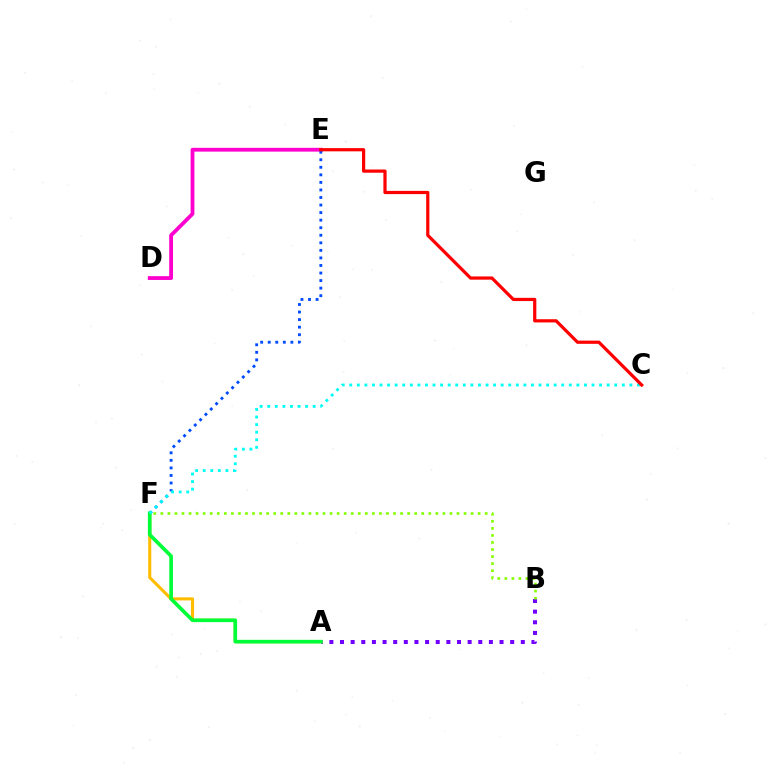{('A', 'B'): [{'color': '#7200ff', 'line_style': 'dotted', 'thickness': 2.89}], ('D', 'E'): [{'color': '#ff00cf', 'line_style': 'solid', 'thickness': 2.74}], ('A', 'F'): [{'color': '#ffbd00', 'line_style': 'solid', 'thickness': 2.23}, {'color': '#00ff39', 'line_style': 'solid', 'thickness': 2.64}], ('E', 'F'): [{'color': '#004bff', 'line_style': 'dotted', 'thickness': 2.05}], ('B', 'F'): [{'color': '#84ff00', 'line_style': 'dotted', 'thickness': 1.92}], ('C', 'F'): [{'color': '#00fff6', 'line_style': 'dotted', 'thickness': 2.06}], ('C', 'E'): [{'color': '#ff0000', 'line_style': 'solid', 'thickness': 2.32}]}